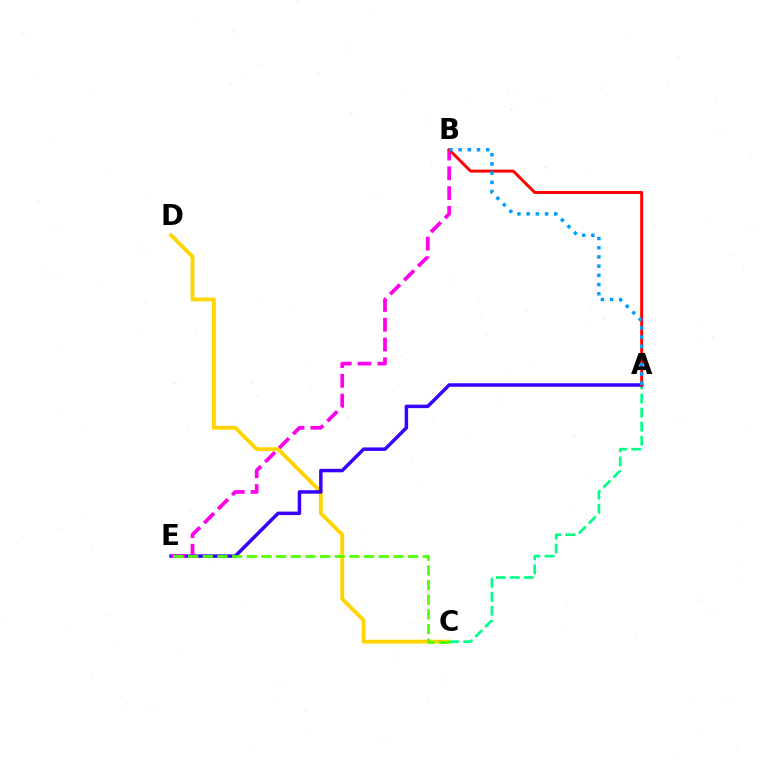{('C', 'D'): [{'color': '#ffd500', 'line_style': 'solid', 'thickness': 2.78}], ('A', 'C'): [{'color': '#00ff86', 'line_style': 'dashed', 'thickness': 1.91}], ('A', 'E'): [{'color': '#3700ff', 'line_style': 'solid', 'thickness': 2.51}], ('B', 'E'): [{'color': '#ff00ed', 'line_style': 'dashed', 'thickness': 2.69}], ('A', 'B'): [{'color': '#ff0000', 'line_style': 'solid', 'thickness': 2.12}, {'color': '#009eff', 'line_style': 'dotted', 'thickness': 2.5}], ('C', 'E'): [{'color': '#4fff00', 'line_style': 'dashed', 'thickness': 1.99}]}